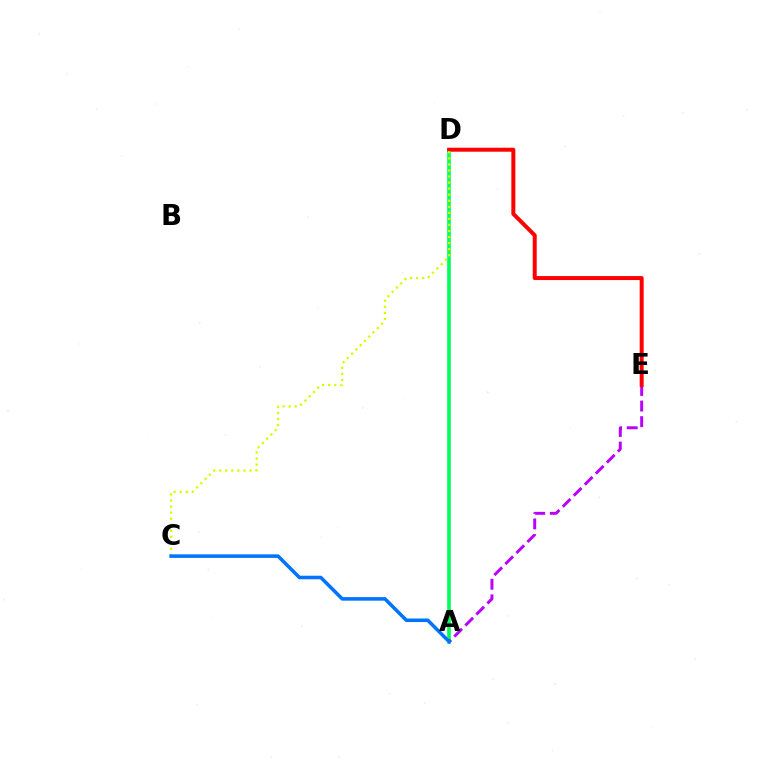{('A', 'D'): [{'color': '#00ff5c', 'line_style': 'solid', 'thickness': 2.62}], ('A', 'E'): [{'color': '#b900ff', 'line_style': 'dashed', 'thickness': 2.12}], ('D', 'E'): [{'color': '#ff0000', 'line_style': 'solid', 'thickness': 2.87}], ('C', 'D'): [{'color': '#d1ff00', 'line_style': 'dotted', 'thickness': 1.64}], ('A', 'C'): [{'color': '#0074ff', 'line_style': 'solid', 'thickness': 2.56}]}